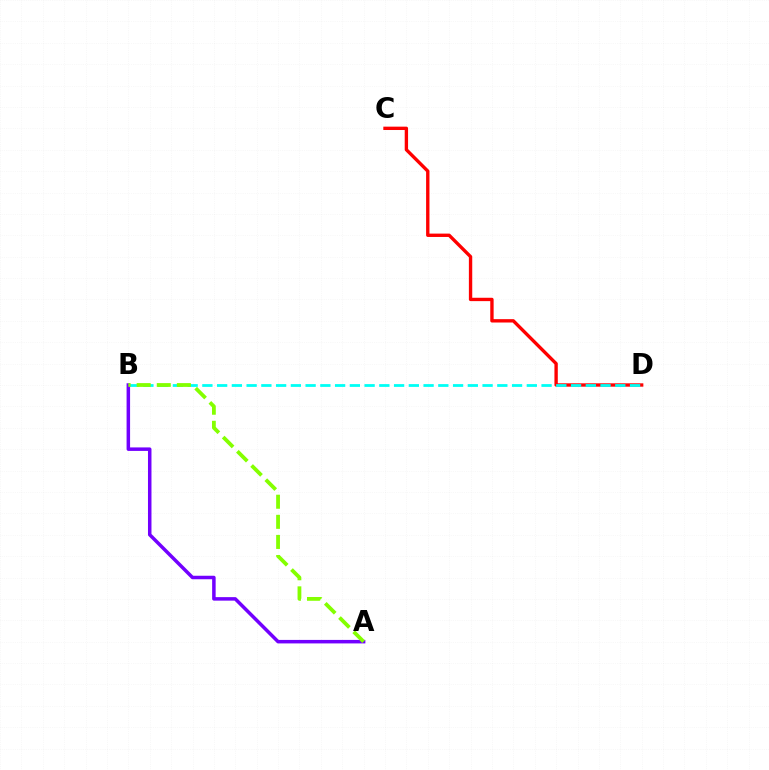{('C', 'D'): [{'color': '#ff0000', 'line_style': 'solid', 'thickness': 2.42}], ('B', 'D'): [{'color': '#00fff6', 'line_style': 'dashed', 'thickness': 2.0}], ('A', 'B'): [{'color': '#7200ff', 'line_style': 'solid', 'thickness': 2.52}, {'color': '#84ff00', 'line_style': 'dashed', 'thickness': 2.73}]}